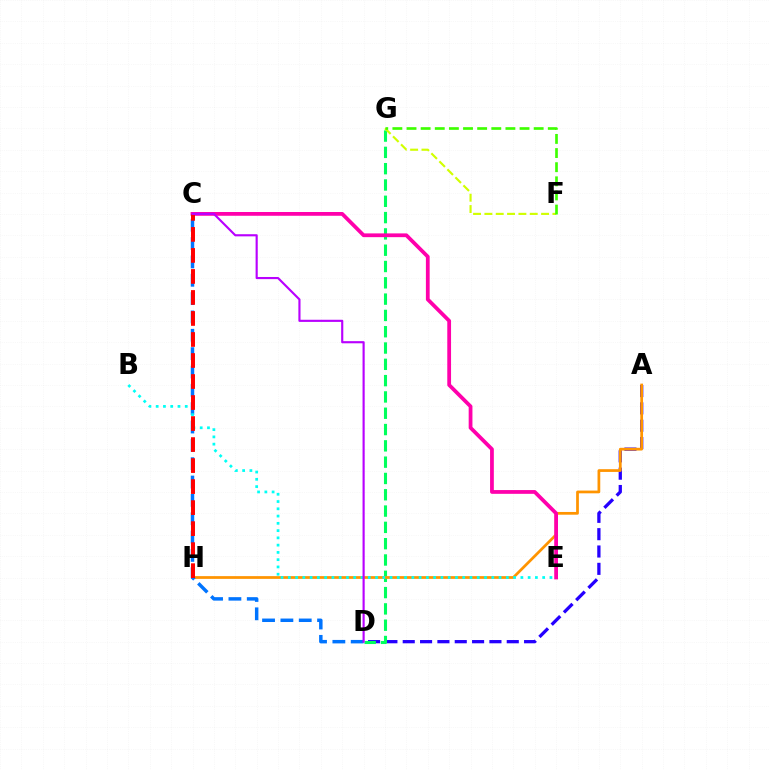{('A', 'D'): [{'color': '#2500ff', 'line_style': 'dashed', 'thickness': 2.36}], ('D', 'G'): [{'color': '#00ff5c', 'line_style': 'dashed', 'thickness': 2.21}], ('A', 'H'): [{'color': '#ff9400', 'line_style': 'solid', 'thickness': 1.97}], ('C', 'D'): [{'color': '#0074ff', 'line_style': 'dashed', 'thickness': 2.49}, {'color': '#b900ff', 'line_style': 'solid', 'thickness': 1.54}], ('C', 'E'): [{'color': '#ff00ac', 'line_style': 'solid', 'thickness': 2.71}], ('F', 'G'): [{'color': '#d1ff00', 'line_style': 'dashed', 'thickness': 1.54}, {'color': '#3dff00', 'line_style': 'dashed', 'thickness': 1.92}], ('B', 'E'): [{'color': '#00fff6', 'line_style': 'dotted', 'thickness': 1.97}], ('C', 'H'): [{'color': '#ff0000', 'line_style': 'dashed', 'thickness': 2.85}]}